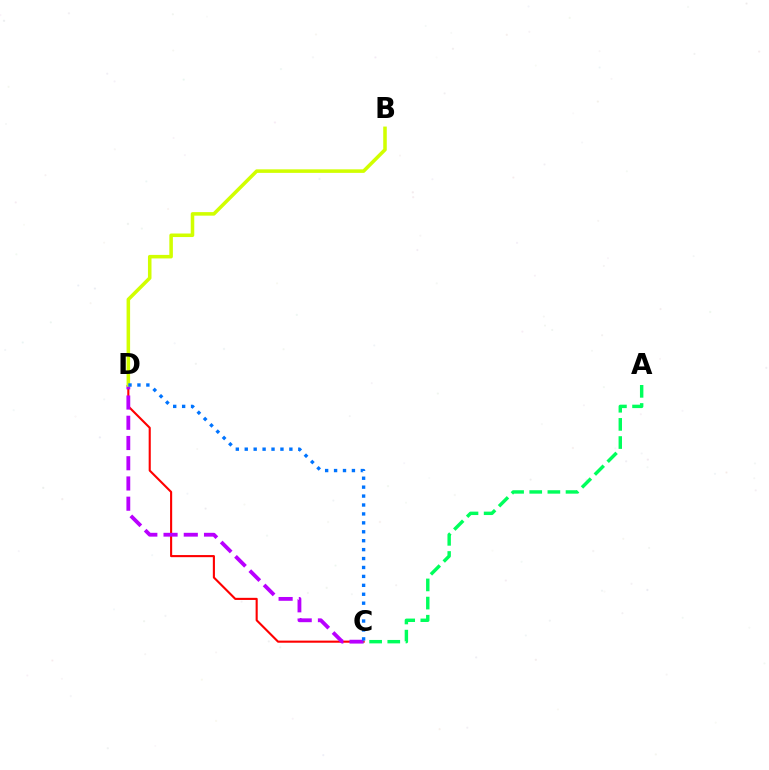{('C', 'D'): [{'color': '#ff0000', 'line_style': 'solid', 'thickness': 1.52}, {'color': '#b900ff', 'line_style': 'dashed', 'thickness': 2.75}, {'color': '#0074ff', 'line_style': 'dotted', 'thickness': 2.43}], ('B', 'D'): [{'color': '#d1ff00', 'line_style': 'solid', 'thickness': 2.55}], ('A', 'C'): [{'color': '#00ff5c', 'line_style': 'dashed', 'thickness': 2.47}]}